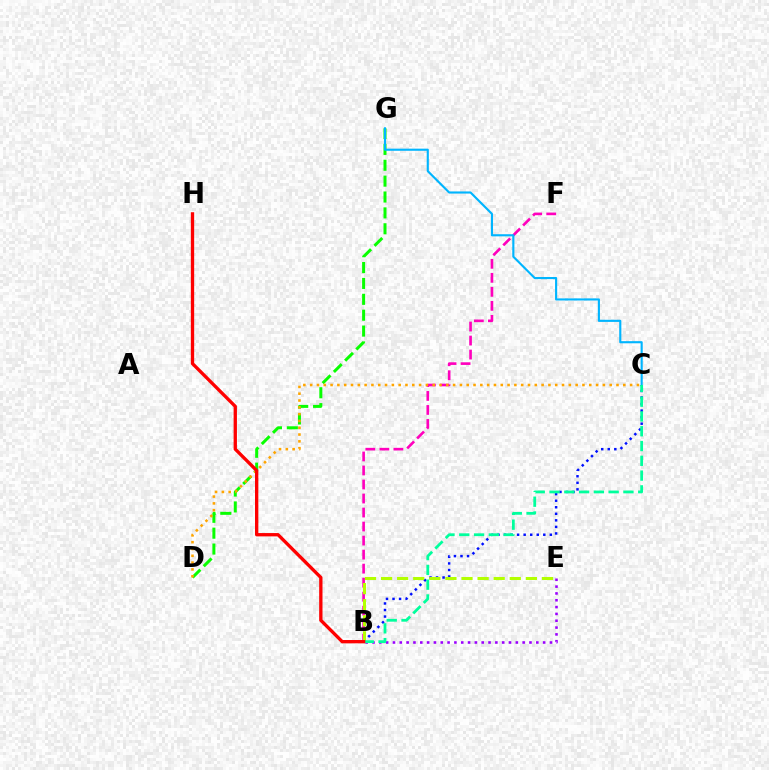{('B', 'E'): [{'color': '#9b00ff', 'line_style': 'dotted', 'thickness': 1.85}, {'color': '#b3ff00', 'line_style': 'dashed', 'thickness': 2.19}], ('D', 'G'): [{'color': '#08ff00', 'line_style': 'dashed', 'thickness': 2.16}], ('B', 'C'): [{'color': '#0010ff', 'line_style': 'dotted', 'thickness': 1.78}, {'color': '#00ff9d', 'line_style': 'dashed', 'thickness': 2.01}], ('B', 'F'): [{'color': '#ff00bd', 'line_style': 'dashed', 'thickness': 1.9}], ('C', 'D'): [{'color': '#ffa500', 'line_style': 'dotted', 'thickness': 1.85}], ('C', 'G'): [{'color': '#00b5ff', 'line_style': 'solid', 'thickness': 1.53}], ('B', 'H'): [{'color': '#ff0000', 'line_style': 'solid', 'thickness': 2.39}]}